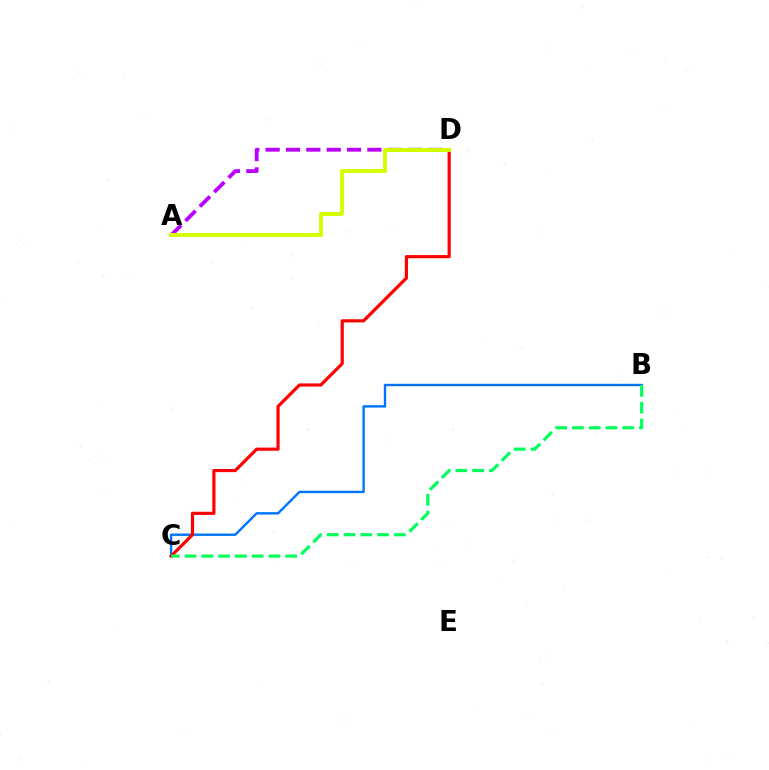{('A', 'D'): [{'color': '#b900ff', 'line_style': 'dashed', 'thickness': 2.76}, {'color': '#d1ff00', 'line_style': 'solid', 'thickness': 2.84}], ('B', 'C'): [{'color': '#0074ff', 'line_style': 'solid', 'thickness': 1.72}, {'color': '#00ff5c', 'line_style': 'dashed', 'thickness': 2.28}], ('C', 'D'): [{'color': '#ff0000', 'line_style': 'solid', 'thickness': 2.29}]}